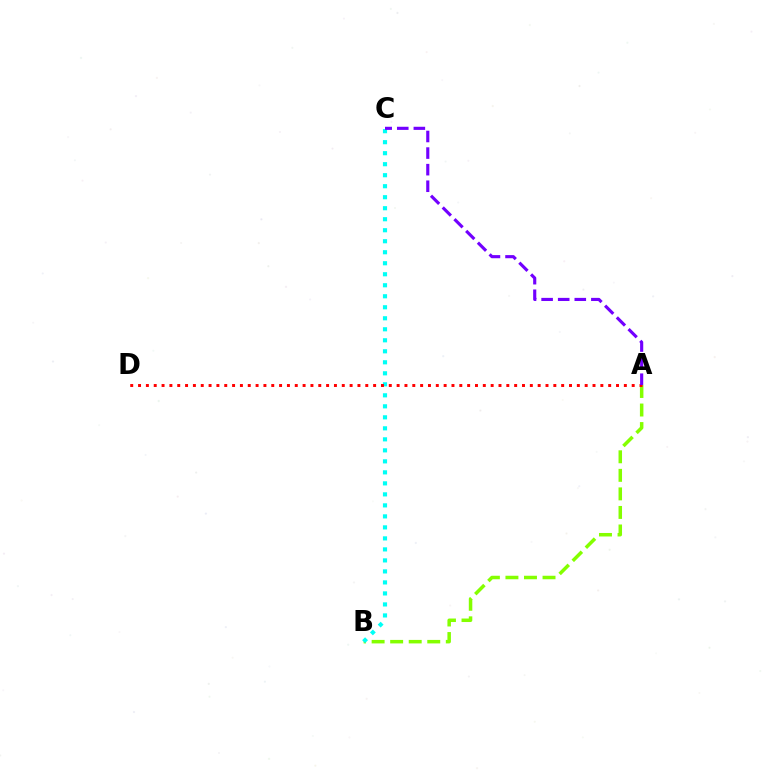{('A', 'B'): [{'color': '#84ff00', 'line_style': 'dashed', 'thickness': 2.52}], ('B', 'C'): [{'color': '#00fff6', 'line_style': 'dotted', 'thickness': 2.99}], ('A', 'D'): [{'color': '#ff0000', 'line_style': 'dotted', 'thickness': 2.13}], ('A', 'C'): [{'color': '#7200ff', 'line_style': 'dashed', 'thickness': 2.25}]}